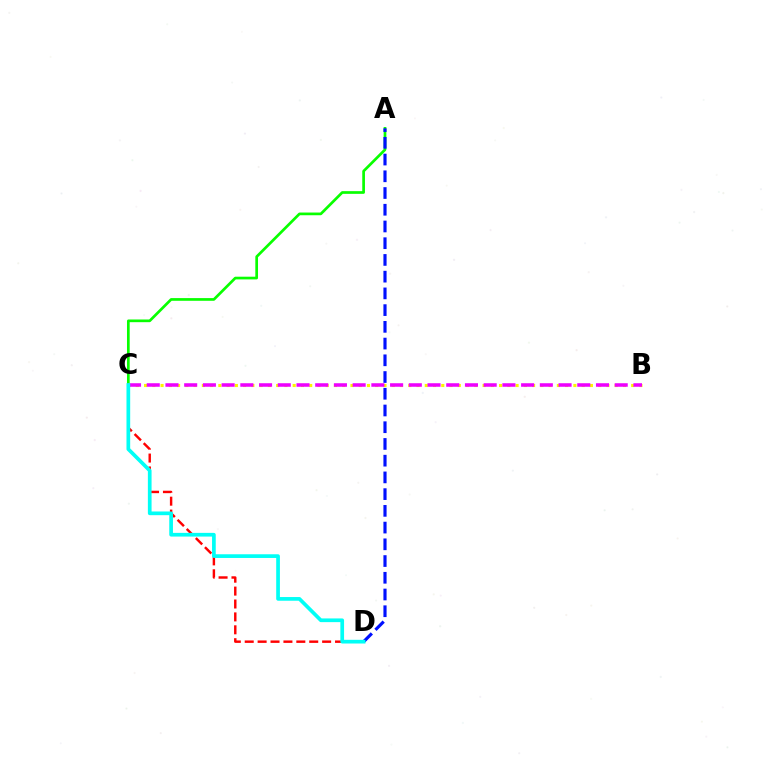{('A', 'C'): [{'color': '#08ff00', 'line_style': 'solid', 'thickness': 1.94}], ('C', 'D'): [{'color': '#ff0000', 'line_style': 'dashed', 'thickness': 1.75}, {'color': '#00fff6', 'line_style': 'solid', 'thickness': 2.66}], ('B', 'C'): [{'color': '#fcf500', 'line_style': 'dotted', 'thickness': 2.24}, {'color': '#ee00ff', 'line_style': 'dashed', 'thickness': 2.54}], ('A', 'D'): [{'color': '#0010ff', 'line_style': 'dashed', 'thickness': 2.27}]}